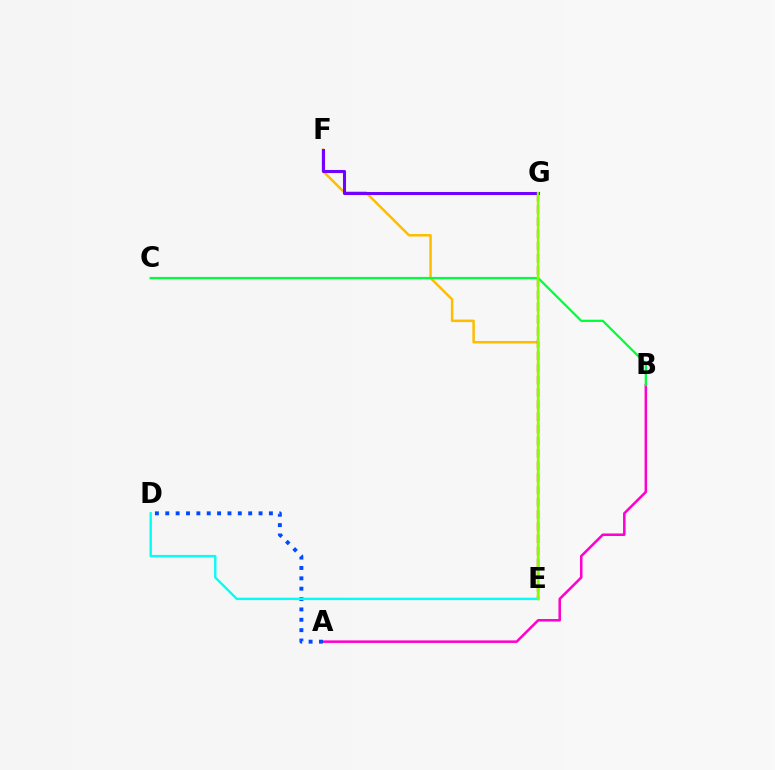{('A', 'B'): [{'color': '#ff00cf', 'line_style': 'solid', 'thickness': 1.82}], ('E', 'F'): [{'color': '#ffbd00', 'line_style': 'solid', 'thickness': 1.8}], ('A', 'D'): [{'color': '#004bff', 'line_style': 'dotted', 'thickness': 2.82}], ('E', 'G'): [{'color': '#ff0000', 'line_style': 'dashed', 'thickness': 1.66}, {'color': '#84ff00', 'line_style': 'solid', 'thickness': 1.67}], ('D', 'E'): [{'color': '#00fff6', 'line_style': 'solid', 'thickness': 1.71}], ('F', 'G'): [{'color': '#7200ff', 'line_style': 'solid', 'thickness': 2.19}], ('B', 'C'): [{'color': '#00ff39', 'line_style': 'solid', 'thickness': 1.63}]}